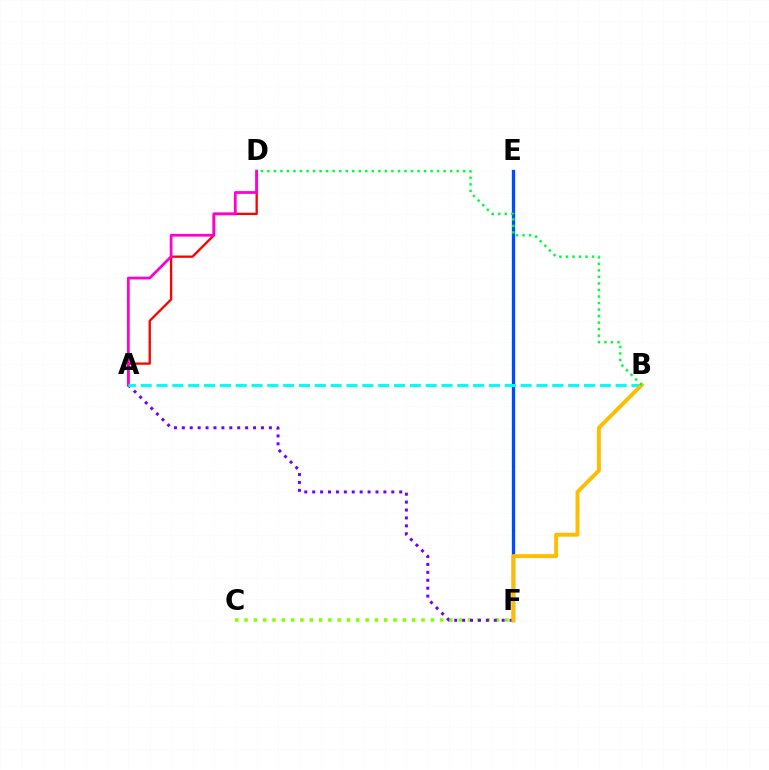{('C', 'F'): [{'color': '#84ff00', 'line_style': 'dotted', 'thickness': 2.53}], ('A', 'F'): [{'color': '#7200ff', 'line_style': 'dotted', 'thickness': 2.15}], ('A', 'D'): [{'color': '#ff0000', 'line_style': 'solid', 'thickness': 1.66}, {'color': '#ff00cf', 'line_style': 'solid', 'thickness': 1.99}], ('E', 'F'): [{'color': '#004bff', 'line_style': 'solid', 'thickness': 2.37}], ('A', 'B'): [{'color': '#00fff6', 'line_style': 'dashed', 'thickness': 2.15}], ('B', 'F'): [{'color': '#ffbd00', 'line_style': 'solid', 'thickness': 2.83}], ('B', 'D'): [{'color': '#00ff39', 'line_style': 'dotted', 'thickness': 1.77}]}